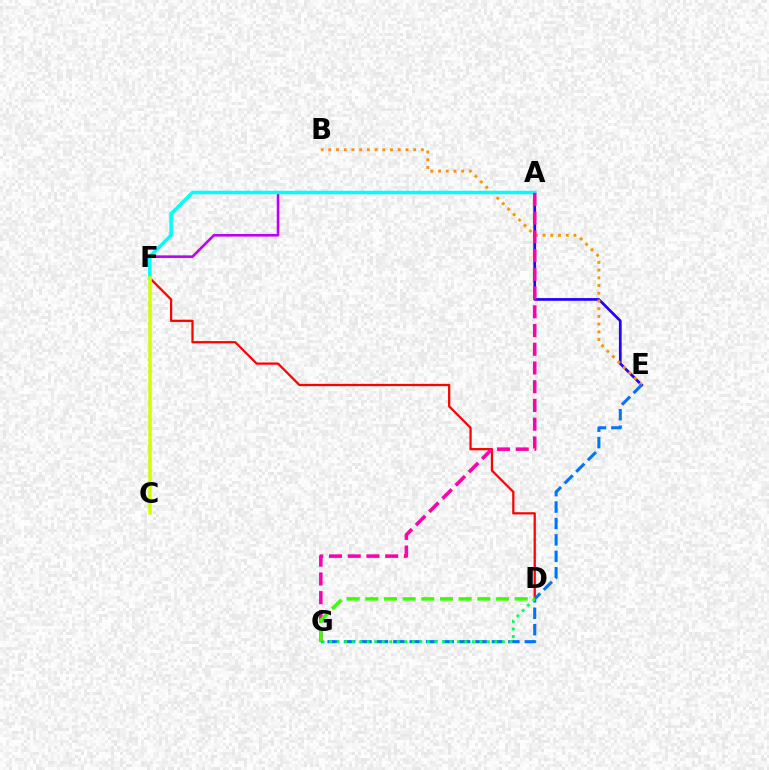{('A', 'E'): [{'color': '#2500ff', 'line_style': 'solid', 'thickness': 1.96}], ('A', 'F'): [{'color': '#b900ff', 'line_style': 'solid', 'thickness': 1.88}, {'color': '#00fff6', 'line_style': 'solid', 'thickness': 2.52}], ('D', 'F'): [{'color': '#ff0000', 'line_style': 'solid', 'thickness': 1.62}], ('B', 'E'): [{'color': '#ff9400', 'line_style': 'dotted', 'thickness': 2.1}], ('E', 'G'): [{'color': '#0074ff', 'line_style': 'dashed', 'thickness': 2.23}], ('D', 'G'): [{'color': '#00ff5c', 'line_style': 'dotted', 'thickness': 2.04}, {'color': '#3dff00', 'line_style': 'dashed', 'thickness': 2.54}], ('C', 'F'): [{'color': '#d1ff00', 'line_style': 'solid', 'thickness': 2.53}], ('A', 'G'): [{'color': '#ff00ac', 'line_style': 'dashed', 'thickness': 2.55}]}